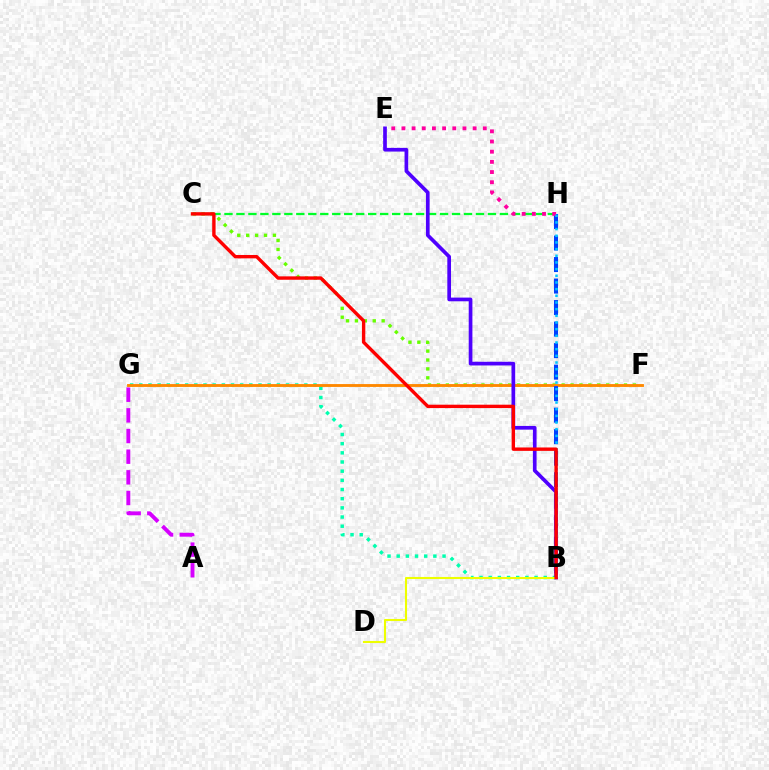{('C', 'F'): [{'color': '#66ff00', 'line_style': 'dotted', 'thickness': 2.42}], ('A', 'G'): [{'color': '#d600ff', 'line_style': 'dashed', 'thickness': 2.81}], ('B', 'G'): [{'color': '#00ffaf', 'line_style': 'dotted', 'thickness': 2.49}], ('C', 'H'): [{'color': '#00ff27', 'line_style': 'dashed', 'thickness': 1.63}], ('F', 'G'): [{'color': '#ff8800', 'line_style': 'solid', 'thickness': 2.06}], ('B', 'H'): [{'color': '#003fff', 'line_style': 'dashed', 'thickness': 2.92}, {'color': '#00c7ff', 'line_style': 'dotted', 'thickness': 1.81}], ('B', 'E'): [{'color': '#4f00ff', 'line_style': 'solid', 'thickness': 2.66}], ('E', 'H'): [{'color': '#ff00a0', 'line_style': 'dotted', 'thickness': 2.76}], ('B', 'D'): [{'color': '#eeff00', 'line_style': 'solid', 'thickness': 1.5}], ('B', 'C'): [{'color': '#ff0000', 'line_style': 'solid', 'thickness': 2.44}]}